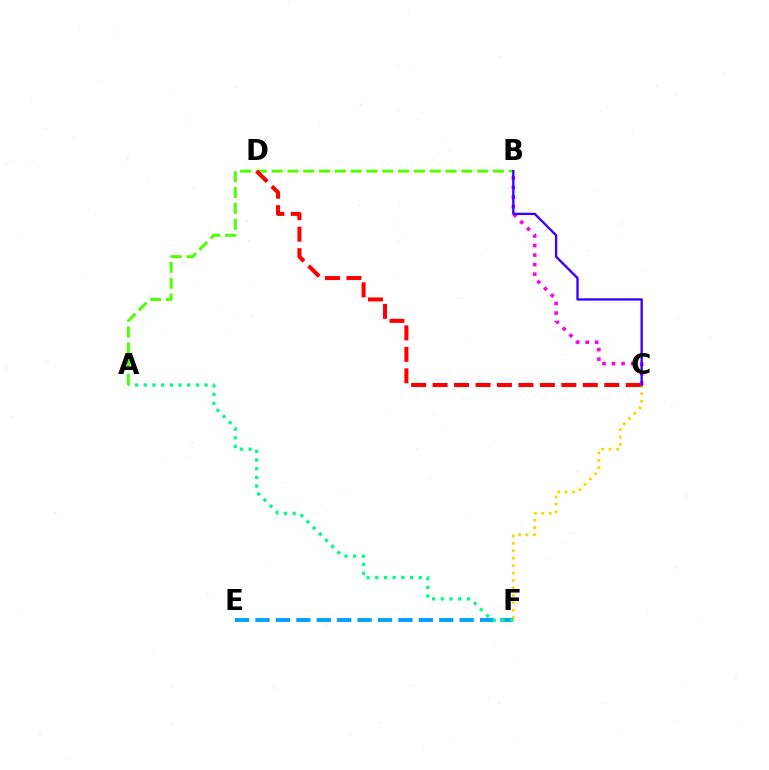{('C', 'F'): [{'color': '#ffd500', 'line_style': 'dotted', 'thickness': 2.02}], ('B', 'C'): [{'color': '#ff00ed', 'line_style': 'dotted', 'thickness': 2.59}, {'color': '#3700ff', 'line_style': 'solid', 'thickness': 1.68}], ('A', 'B'): [{'color': '#4fff00', 'line_style': 'dashed', 'thickness': 2.15}], ('E', 'F'): [{'color': '#009eff', 'line_style': 'dashed', 'thickness': 2.77}], ('C', 'D'): [{'color': '#ff0000', 'line_style': 'dashed', 'thickness': 2.91}], ('A', 'F'): [{'color': '#00ff86', 'line_style': 'dotted', 'thickness': 2.36}]}